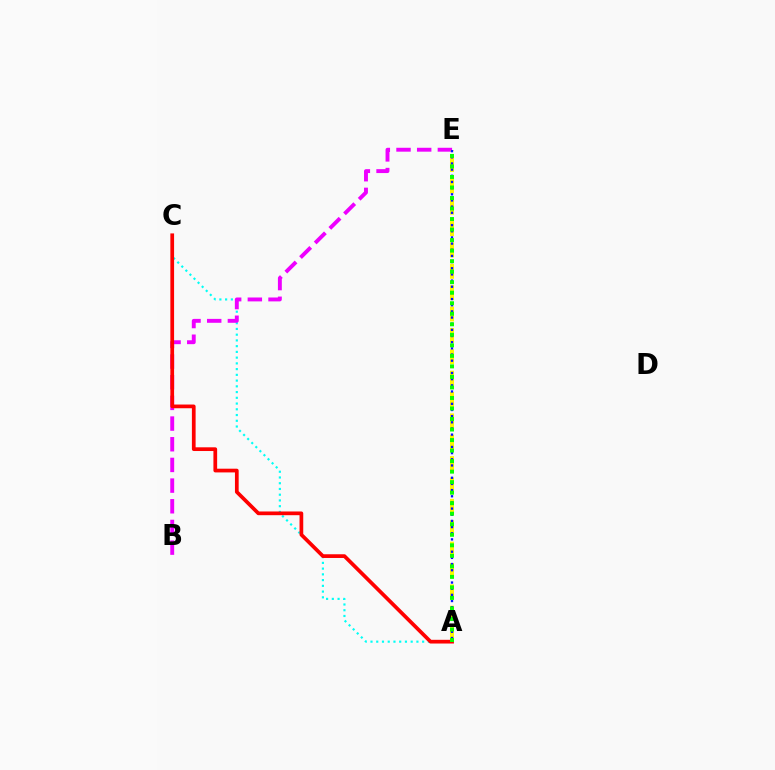{('A', 'C'): [{'color': '#00fff6', 'line_style': 'dotted', 'thickness': 1.56}, {'color': '#ff0000', 'line_style': 'solid', 'thickness': 2.68}], ('B', 'E'): [{'color': '#ee00ff', 'line_style': 'dashed', 'thickness': 2.81}], ('A', 'E'): [{'color': '#fcf500', 'line_style': 'dashed', 'thickness': 2.9}, {'color': '#0010ff', 'line_style': 'dotted', 'thickness': 1.67}, {'color': '#08ff00', 'line_style': 'dotted', 'thickness': 2.86}]}